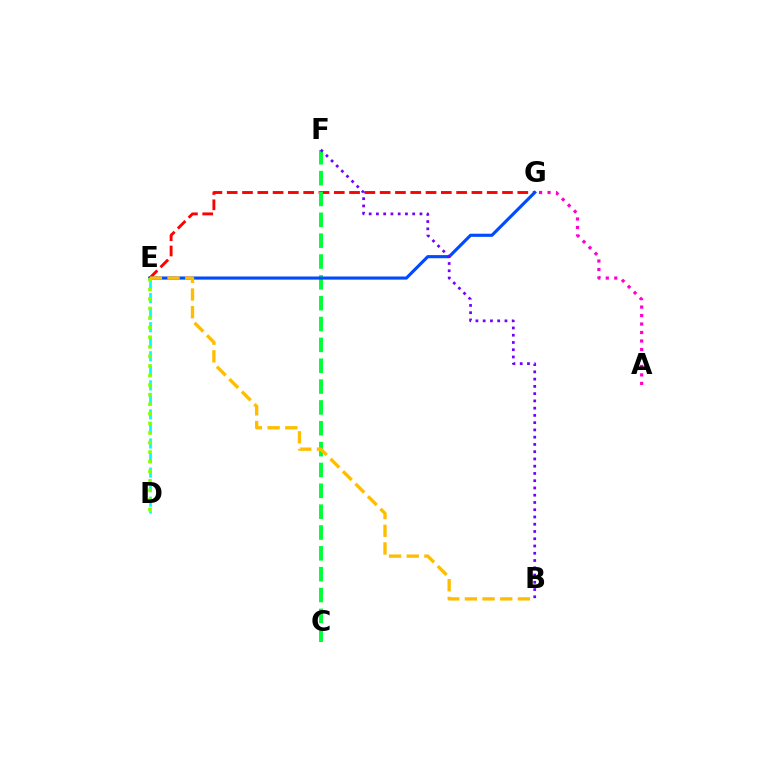{('E', 'G'): [{'color': '#ff0000', 'line_style': 'dashed', 'thickness': 2.08}, {'color': '#004bff', 'line_style': 'solid', 'thickness': 2.25}], ('C', 'F'): [{'color': '#00ff39', 'line_style': 'dashed', 'thickness': 2.83}], ('D', 'E'): [{'color': '#00fff6', 'line_style': 'dashed', 'thickness': 1.98}, {'color': '#84ff00', 'line_style': 'dotted', 'thickness': 2.6}], ('B', 'F'): [{'color': '#7200ff', 'line_style': 'dotted', 'thickness': 1.97}], ('A', 'G'): [{'color': '#ff00cf', 'line_style': 'dotted', 'thickness': 2.3}], ('B', 'E'): [{'color': '#ffbd00', 'line_style': 'dashed', 'thickness': 2.4}]}